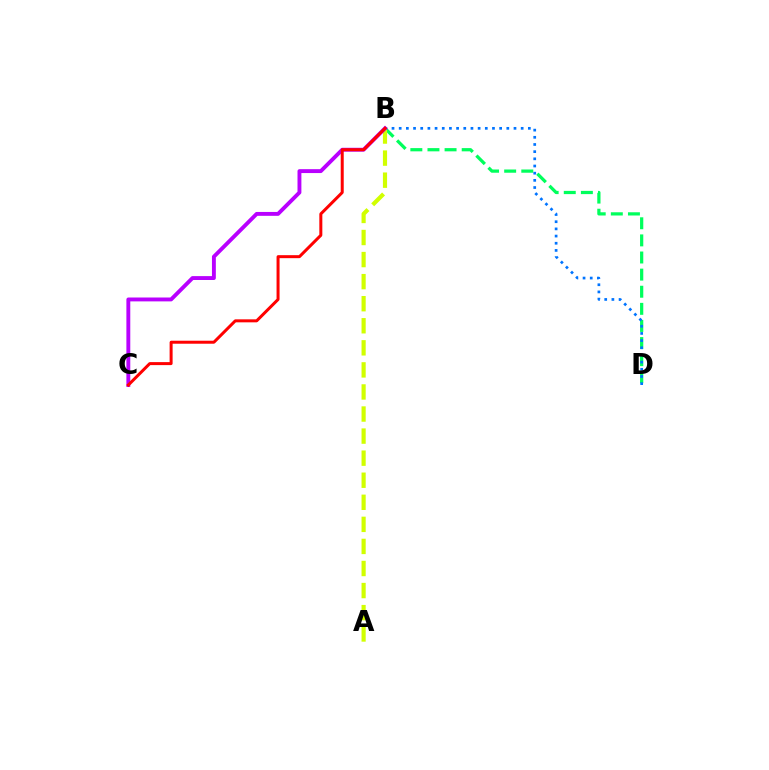{('B', 'D'): [{'color': '#00ff5c', 'line_style': 'dashed', 'thickness': 2.32}, {'color': '#0074ff', 'line_style': 'dotted', 'thickness': 1.95}], ('A', 'B'): [{'color': '#d1ff00', 'line_style': 'dashed', 'thickness': 3.0}], ('B', 'C'): [{'color': '#b900ff', 'line_style': 'solid', 'thickness': 2.8}, {'color': '#ff0000', 'line_style': 'solid', 'thickness': 2.16}]}